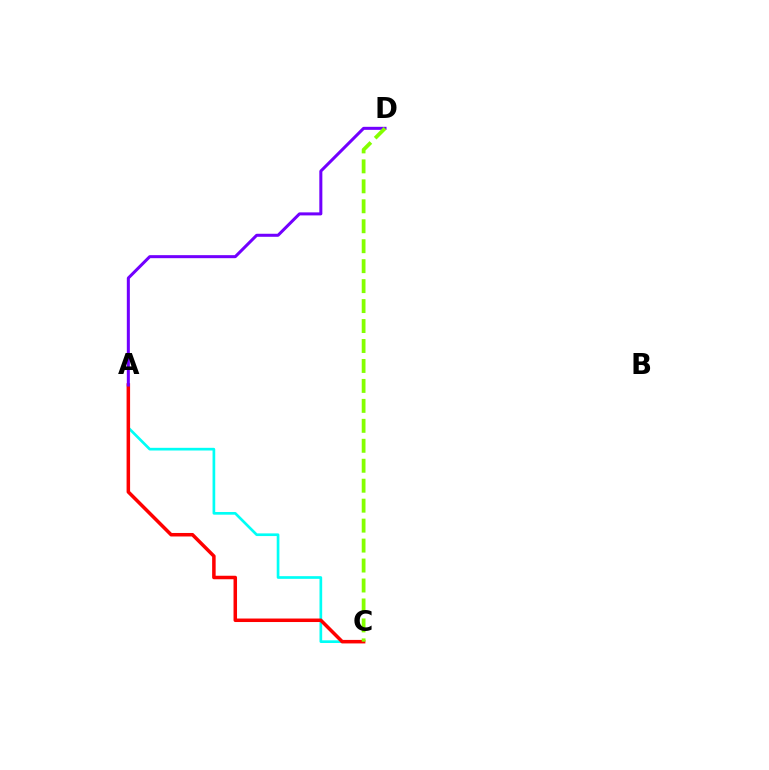{('A', 'C'): [{'color': '#00fff6', 'line_style': 'solid', 'thickness': 1.93}, {'color': '#ff0000', 'line_style': 'solid', 'thickness': 2.53}], ('A', 'D'): [{'color': '#7200ff', 'line_style': 'solid', 'thickness': 2.18}], ('C', 'D'): [{'color': '#84ff00', 'line_style': 'dashed', 'thickness': 2.71}]}